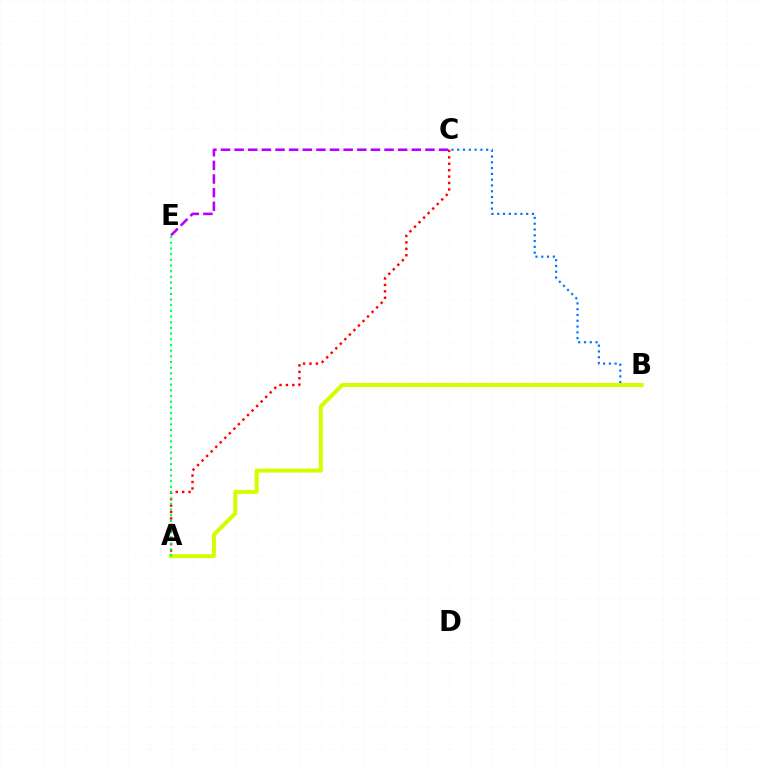{('B', 'C'): [{'color': '#0074ff', 'line_style': 'dotted', 'thickness': 1.57}], ('A', 'B'): [{'color': '#d1ff00', 'line_style': 'solid', 'thickness': 2.9}], ('C', 'E'): [{'color': '#b900ff', 'line_style': 'dashed', 'thickness': 1.85}], ('A', 'C'): [{'color': '#ff0000', 'line_style': 'dotted', 'thickness': 1.75}], ('A', 'E'): [{'color': '#00ff5c', 'line_style': 'dotted', 'thickness': 1.54}]}